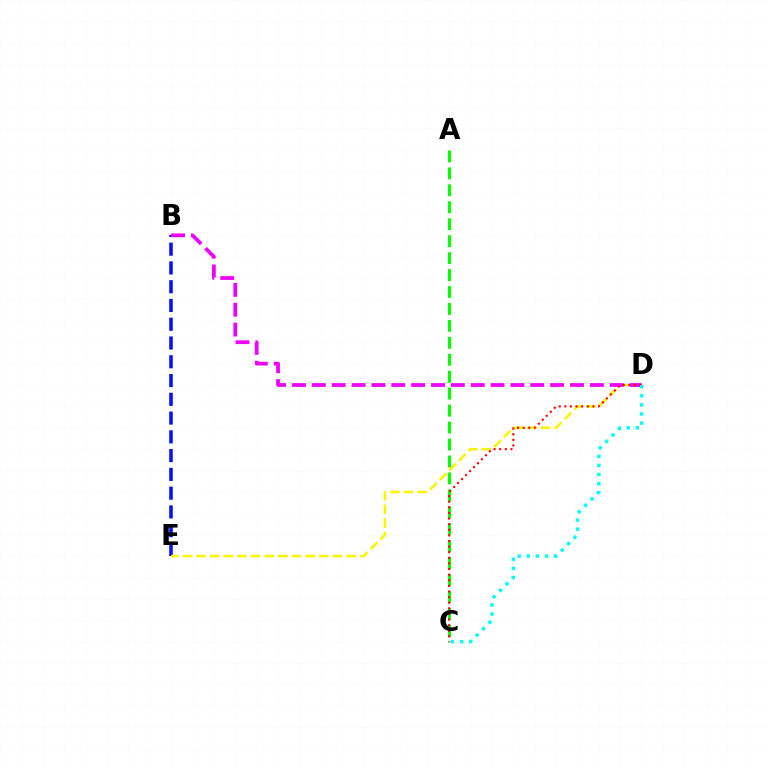{('B', 'E'): [{'color': '#0010ff', 'line_style': 'dashed', 'thickness': 2.55}], ('D', 'E'): [{'color': '#fcf500', 'line_style': 'dashed', 'thickness': 1.85}], ('A', 'C'): [{'color': '#08ff00', 'line_style': 'dashed', 'thickness': 2.3}], ('B', 'D'): [{'color': '#ee00ff', 'line_style': 'dashed', 'thickness': 2.7}], ('C', 'D'): [{'color': '#ff0000', 'line_style': 'dotted', 'thickness': 1.52}, {'color': '#00fff6', 'line_style': 'dotted', 'thickness': 2.47}]}